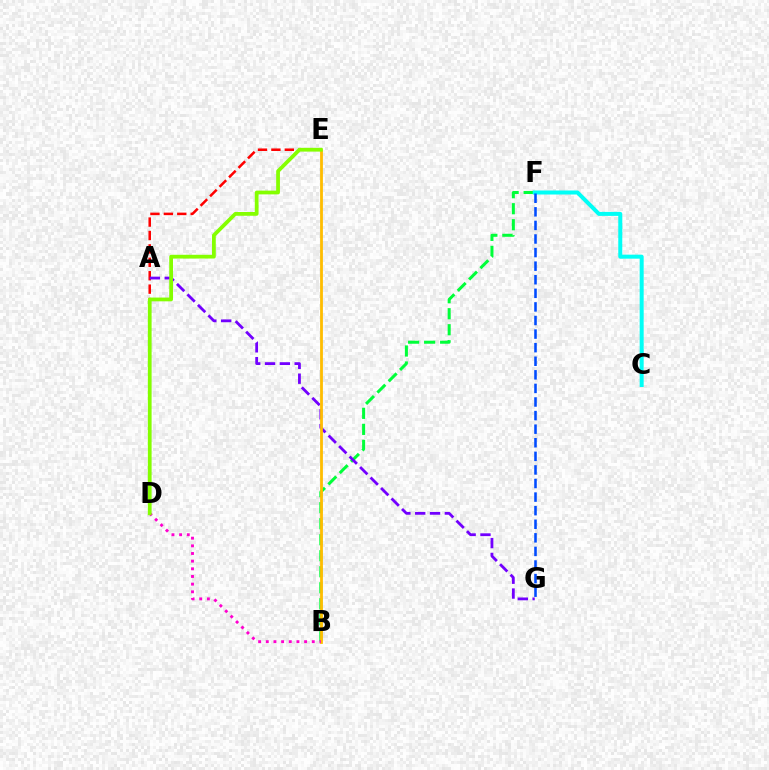{('B', 'F'): [{'color': '#00ff39', 'line_style': 'dashed', 'thickness': 2.18}], ('C', 'F'): [{'color': '#00fff6', 'line_style': 'solid', 'thickness': 2.89}], ('D', 'E'): [{'color': '#ff0000', 'line_style': 'dashed', 'thickness': 1.82}, {'color': '#84ff00', 'line_style': 'solid', 'thickness': 2.71}], ('F', 'G'): [{'color': '#004bff', 'line_style': 'dashed', 'thickness': 1.85}], ('A', 'G'): [{'color': '#7200ff', 'line_style': 'dashed', 'thickness': 2.01}], ('B', 'E'): [{'color': '#ffbd00', 'line_style': 'solid', 'thickness': 2.01}], ('B', 'D'): [{'color': '#ff00cf', 'line_style': 'dotted', 'thickness': 2.08}]}